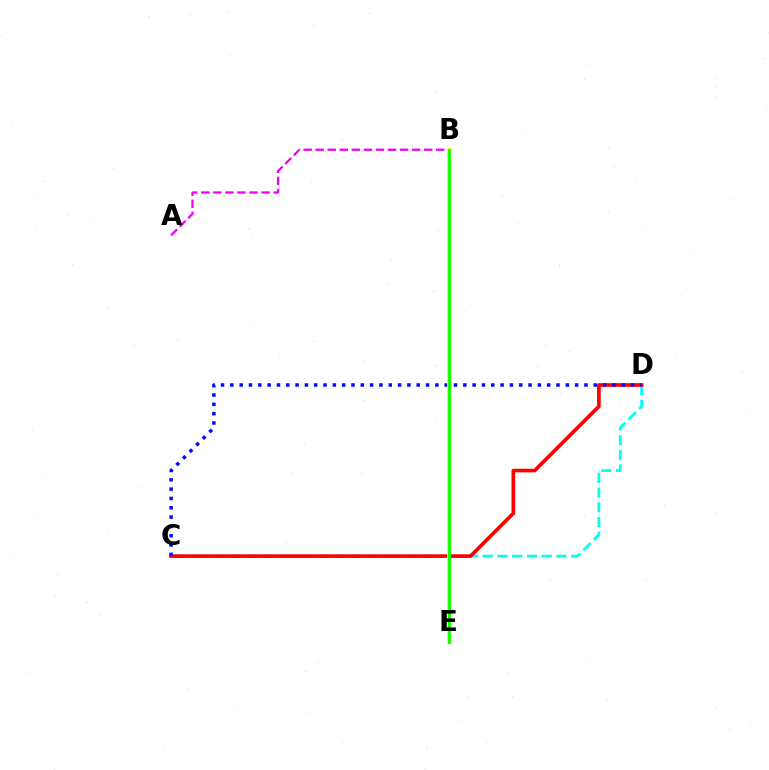{('C', 'D'): [{'color': '#00fff6', 'line_style': 'dashed', 'thickness': 2.0}, {'color': '#ff0000', 'line_style': 'solid', 'thickness': 2.63}, {'color': '#0010ff', 'line_style': 'dotted', 'thickness': 2.53}], ('A', 'B'): [{'color': '#ee00ff', 'line_style': 'dashed', 'thickness': 1.64}], ('B', 'E'): [{'color': '#fcf500', 'line_style': 'solid', 'thickness': 2.79}, {'color': '#08ff00', 'line_style': 'solid', 'thickness': 2.04}]}